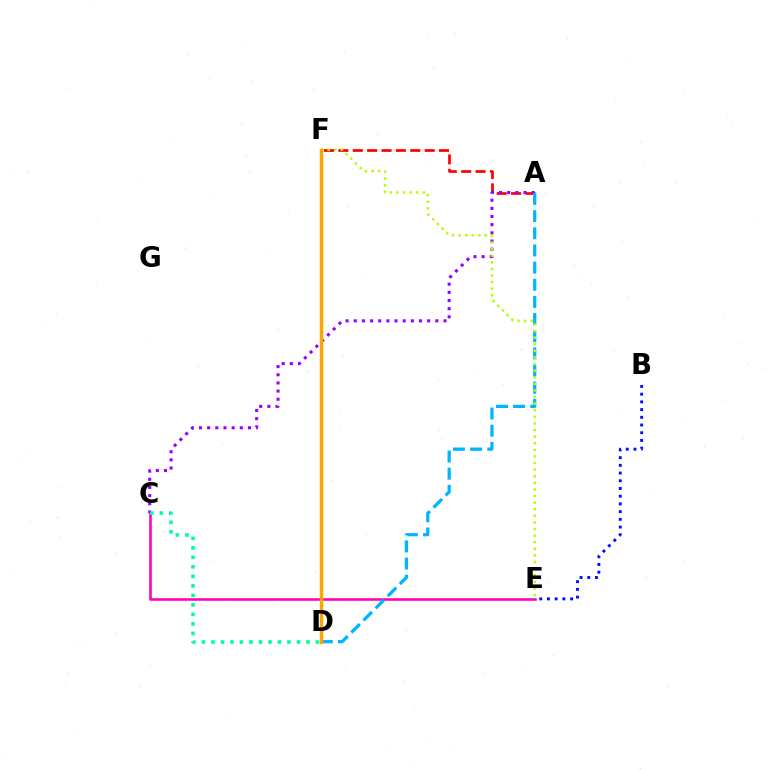{('A', 'F'): [{'color': '#ff0000', 'line_style': 'dashed', 'thickness': 1.95}], ('A', 'C'): [{'color': '#9b00ff', 'line_style': 'dotted', 'thickness': 2.22}], ('B', 'E'): [{'color': '#0010ff', 'line_style': 'dotted', 'thickness': 2.1}], ('C', 'E'): [{'color': '#ff00bd', 'line_style': 'solid', 'thickness': 1.86}], ('A', 'D'): [{'color': '#00b5ff', 'line_style': 'dashed', 'thickness': 2.33}], ('D', 'F'): [{'color': '#08ff00', 'line_style': 'solid', 'thickness': 2.0}, {'color': '#ffa500', 'line_style': 'solid', 'thickness': 2.5}], ('E', 'F'): [{'color': '#b3ff00', 'line_style': 'dotted', 'thickness': 1.79}], ('C', 'D'): [{'color': '#00ff9d', 'line_style': 'dotted', 'thickness': 2.58}]}